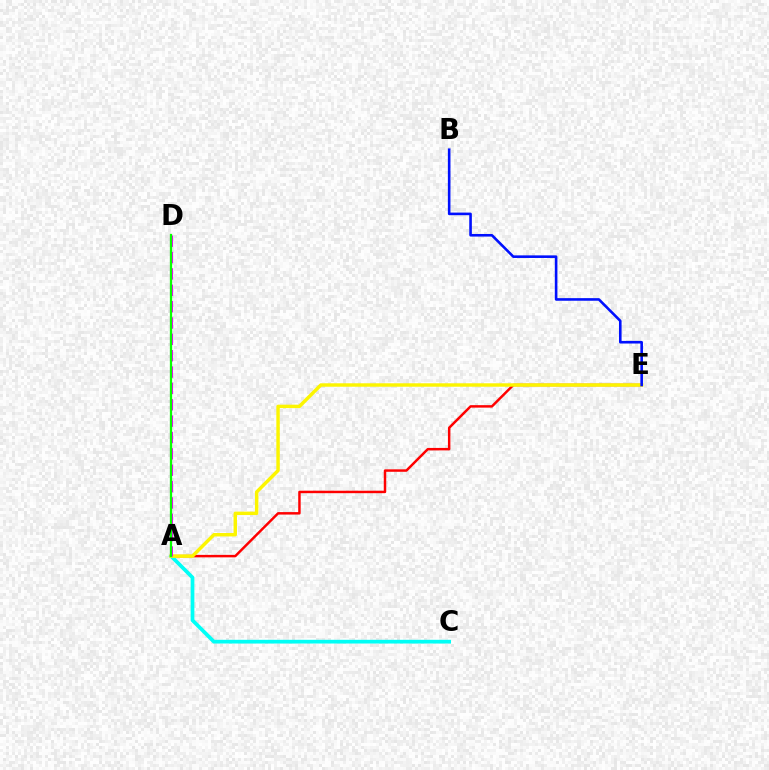{('A', 'E'): [{'color': '#ff0000', 'line_style': 'solid', 'thickness': 1.78}, {'color': '#fcf500', 'line_style': 'solid', 'thickness': 2.48}], ('A', 'C'): [{'color': '#00fff6', 'line_style': 'solid', 'thickness': 2.68}], ('A', 'D'): [{'color': '#ee00ff', 'line_style': 'dashed', 'thickness': 2.22}, {'color': '#08ff00', 'line_style': 'solid', 'thickness': 1.63}], ('B', 'E'): [{'color': '#0010ff', 'line_style': 'solid', 'thickness': 1.87}]}